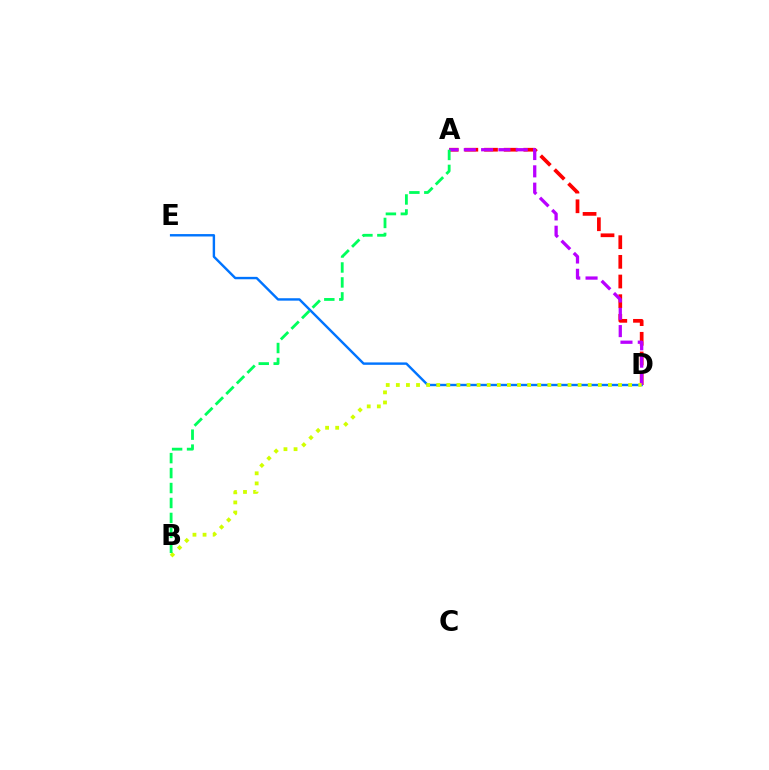{('A', 'D'): [{'color': '#ff0000', 'line_style': 'dashed', 'thickness': 2.67}, {'color': '#b900ff', 'line_style': 'dashed', 'thickness': 2.35}], ('D', 'E'): [{'color': '#0074ff', 'line_style': 'solid', 'thickness': 1.73}], ('B', 'D'): [{'color': '#d1ff00', 'line_style': 'dotted', 'thickness': 2.74}], ('A', 'B'): [{'color': '#00ff5c', 'line_style': 'dashed', 'thickness': 2.03}]}